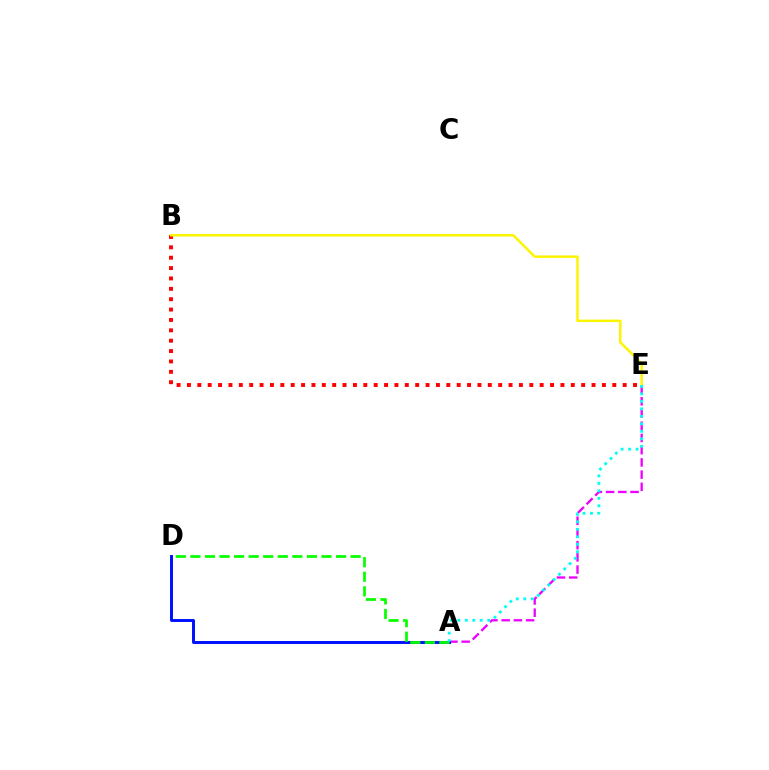{('A', 'E'): [{'color': '#ee00ff', 'line_style': 'dashed', 'thickness': 1.66}, {'color': '#00fff6', 'line_style': 'dotted', 'thickness': 2.03}], ('B', 'E'): [{'color': '#ff0000', 'line_style': 'dotted', 'thickness': 2.82}, {'color': '#fcf500', 'line_style': 'solid', 'thickness': 1.78}], ('A', 'D'): [{'color': '#0010ff', 'line_style': 'solid', 'thickness': 2.12}, {'color': '#08ff00', 'line_style': 'dashed', 'thickness': 1.98}]}